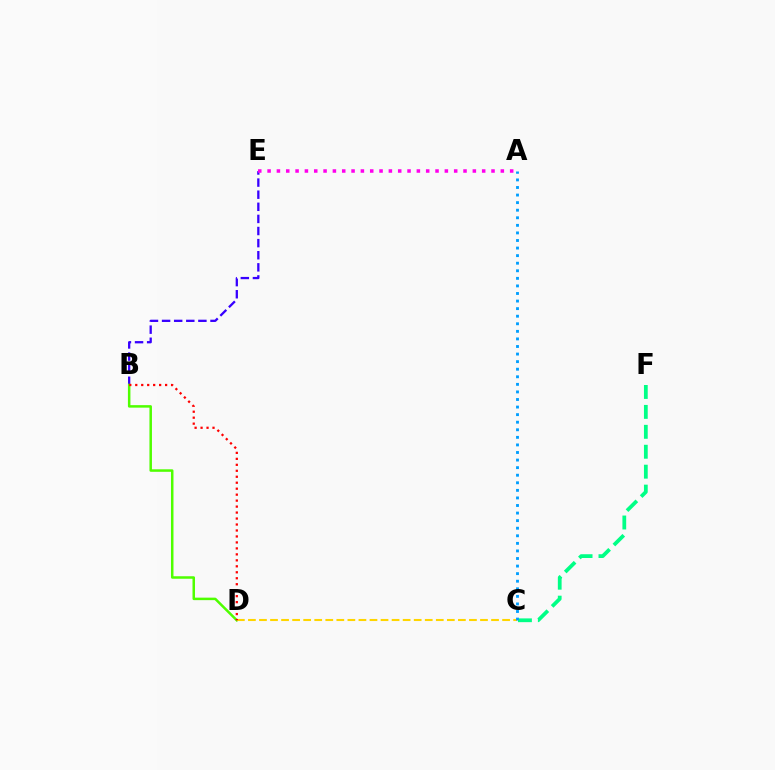{('B', 'E'): [{'color': '#3700ff', 'line_style': 'dashed', 'thickness': 1.64}], ('B', 'D'): [{'color': '#4fff00', 'line_style': 'solid', 'thickness': 1.8}, {'color': '#ff0000', 'line_style': 'dotted', 'thickness': 1.62}], ('C', 'D'): [{'color': '#ffd500', 'line_style': 'dashed', 'thickness': 1.5}], ('C', 'F'): [{'color': '#00ff86', 'line_style': 'dashed', 'thickness': 2.71}], ('A', 'E'): [{'color': '#ff00ed', 'line_style': 'dotted', 'thickness': 2.53}], ('A', 'C'): [{'color': '#009eff', 'line_style': 'dotted', 'thickness': 2.06}]}